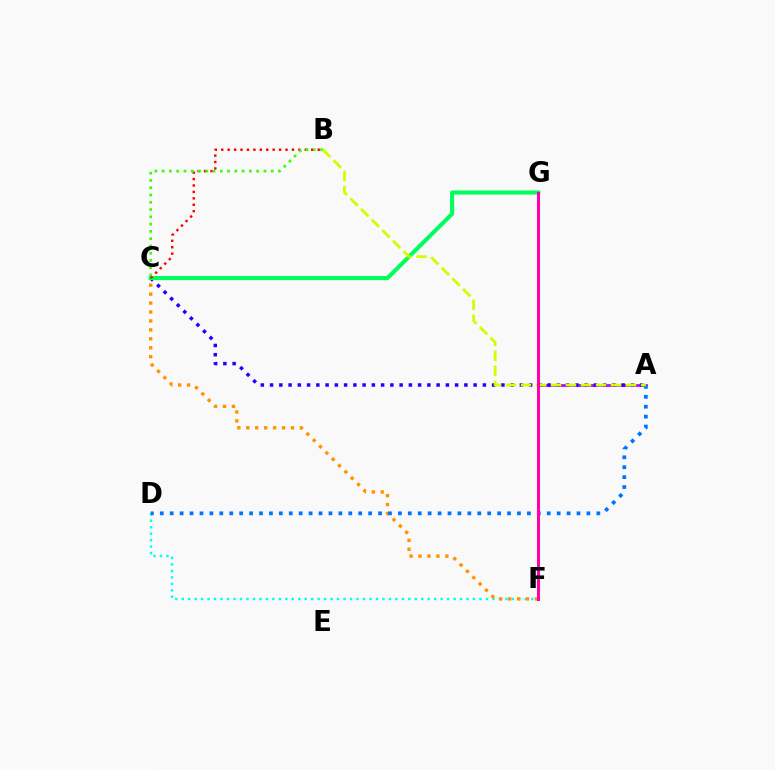{('D', 'F'): [{'color': '#00fff6', 'line_style': 'dotted', 'thickness': 1.76}], ('C', 'F'): [{'color': '#ff9400', 'line_style': 'dotted', 'thickness': 2.43}], ('A', 'G'): [{'color': '#b900ff', 'line_style': 'solid', 'thickness': 1.95}], ('A', 'C'): [{'color': '#2500ff', 'line_style': 'dotted', 'thickness': 2.51}], ('A', 'D'): [{'color': '#0074ff', 'line_style': 'dotted', 'thickness': 2.7}], ('C', 'G'): [{'color': '#00ff5c', 'line_style': 'solid', 'thickness': 2.94}], ('B', 'C'): [{'color': '#ff0000', 'line_style': 'dotted', 'thickness': 1.75}, {'color': '#3dff00', 'line_style': 'dotted', 'thickness': 1.98}], ('A', 'B'): [{'color': '#d1ff00', 'line_style': 'dashed', 'thickness': 2.04}], ('F', 'G'): [{'color': '#ff00ac', 'line_style': 'solid', 'thickness': 2.18}]}